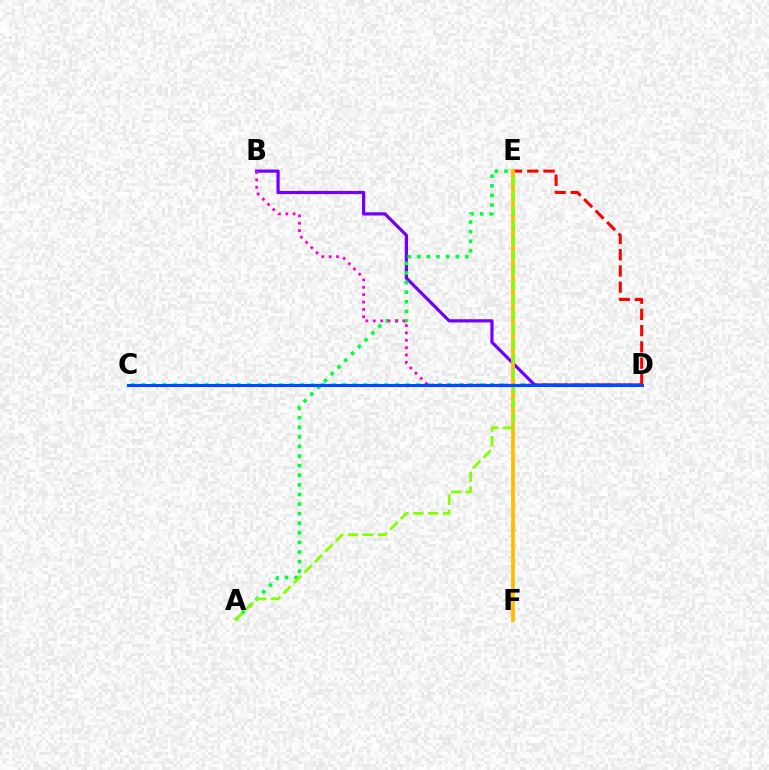{('C', 'D'): [{'color': '#00fff6', 'line_style': 'dotted', 'thickness': 2.87}, {'color': '#004bff', 'line_style': 'solid', 'thickness': 2.21}], ('B', 'D'): [{'color': '#7200ff', 'line_style': 'solid', 'thickness': 2.31}, {'color': '#ff00cf', 'line_style': 'dotted', 'thickness': 2.0}], ('D', 'E'): [{'color': '#ff0000', 'line_style': 'dashed', 'thickness': 2.2}], ('E', 'F'): [{'color': '#ffbd00', 'line_style': 'solid', 'thickness': 2.71}], ('A', 'E'): [{'color': '#00ff39', 'line_style': 'dotted', 'thickness': 2.61}, {'color': '#84ff00', 'line_style': 'dashed', 'thickness': 2.01}]}